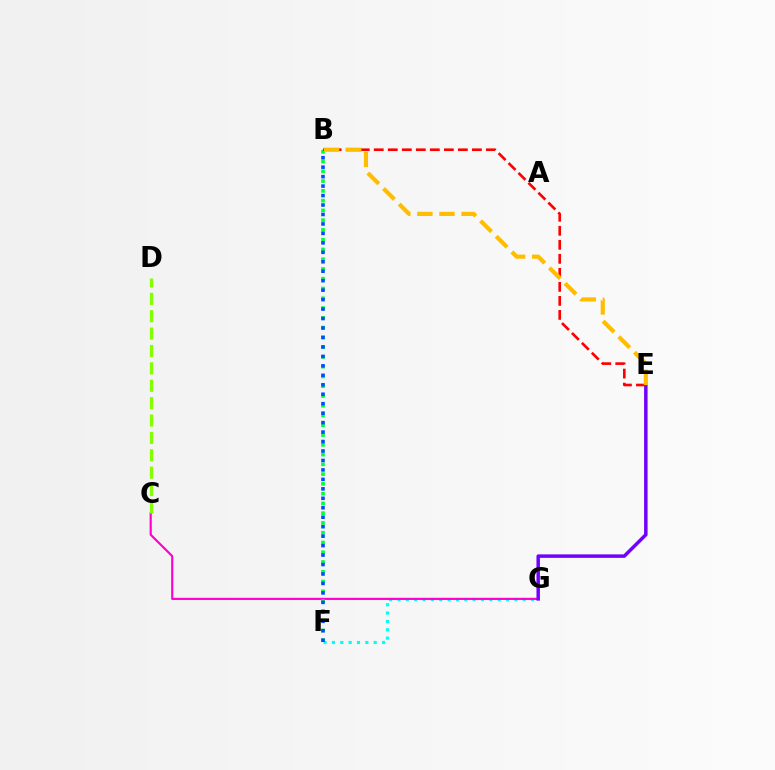{('F', 'G'): [{'color': '#00fff6', 'line_style': 'dotted', 'thickness': 2.27}], ('C', 'G'): [{'color': '#ff00cf', 'line_style': 'solid', 'thickness': 1.55}], ('C', 'D'): [{'color': '#84ff00', 'line_style': 'dashed', 'thickness': 2.36}], ('E', 'G'): [{'color': '#7200ff', 'line_style': 'solid', 'thickness': 2.5}], ('B', 'F'): [{'color': '#00ff39', 'line_style': 'dotted', 'thickness': 2.65}, {'color': '#004bff', 'line_style': 'dotted', 'thickness': 2.57}], ('B', 'E'): [{'color': '#ff0000', 'line_style': 'dashed', 'thickness': 1.9}, {'color': '#ffbd00', 'line_style': 'dashed', 'thickness': 3.0}]}